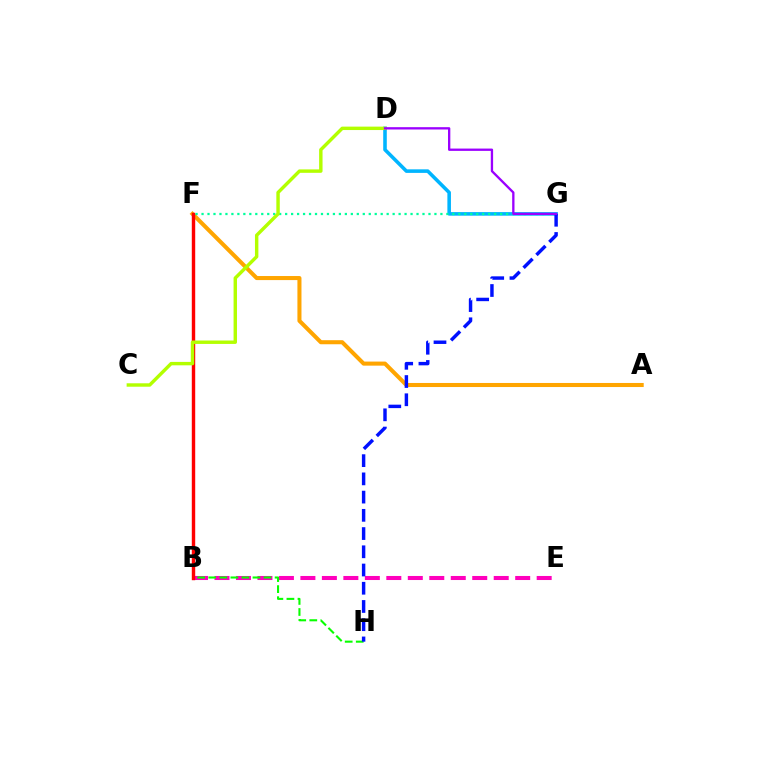{('A', 'F'): [{'color': '#ffa500', 'line_style': 'solid', 'thickness': 2.93}], ('D', 'G'): [{'color': '#00b5ff', 'line_style': 'solid', 'thickness': 2.57}, {'color': '#9b00ff', 'line_style': 'solid', 'thickness': 1.67}], ('B', 'E'): [{'color': '#ff00bd', 'line_style': 'dashed', 'thickness': 2.92}], ('B', 'H'): [{'color': '#08ff00', 'line_style': 'dashed', 'thickness': 1.5}], ('B', 'F'): [{'color': '#ff0000', 'line_style': 'solid', 'thickness': 2.46}], ('F', 'G'): [{'color': '#00ff9d', 'line_style': 'dotted', 'thickness': 1.62}], ('C', 'D'): [{'color': '#b3ff00', 'line_style': 'solid', 'thickness': 2.46}], ('G', 'H'): [{'color': '#0010ff', 'line_style': 'dashed', 'thickness': 2.48}]}